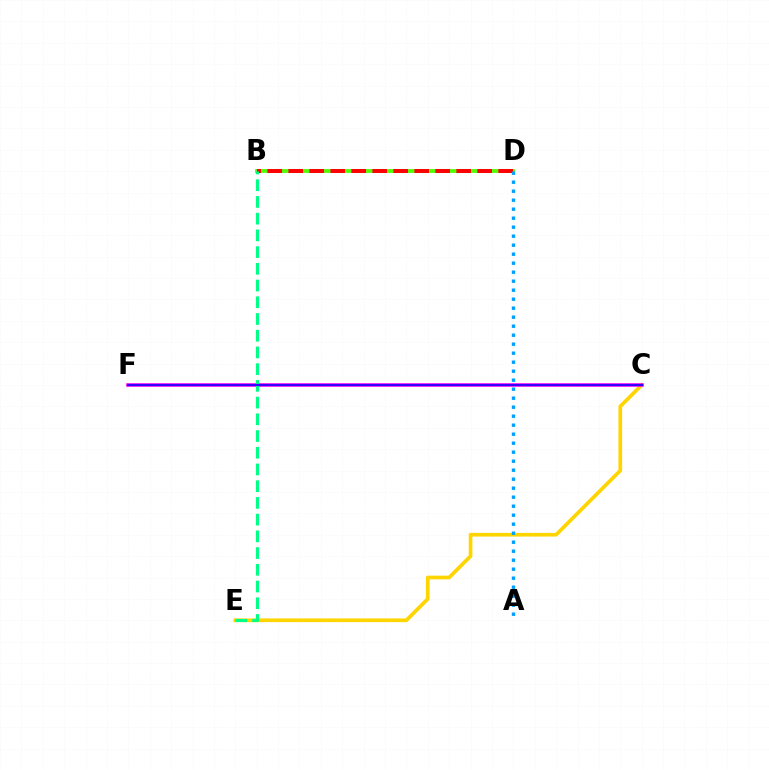{('B', 'D'): [{'color': '#4fff00', 'line_style': 'solid', 'thickness': 2.73}, {'color': '#ff0000', 'line_style': 'dashed', 'thickness': 2.85}], ('C', 'E'): [{'color': '#ffd500', 'line_style': 'solid', 'thickness': 2.65}], ('C', 'F'): [{'color': '#ff00ed', 'line_style': 'solid', 'thickness': 2.54}, {'color': '#3700ff', 'line_style': 'solid', 'thickness': 1.55}], ('B', 'E'): [{'color': '#00ff86', 'line_style': 'dashed', 'thickness': 2.27}], ('A', 'D'): [{'color': '#009eff', 'line_style': 'dotted', 'thickness': 2.45}]}